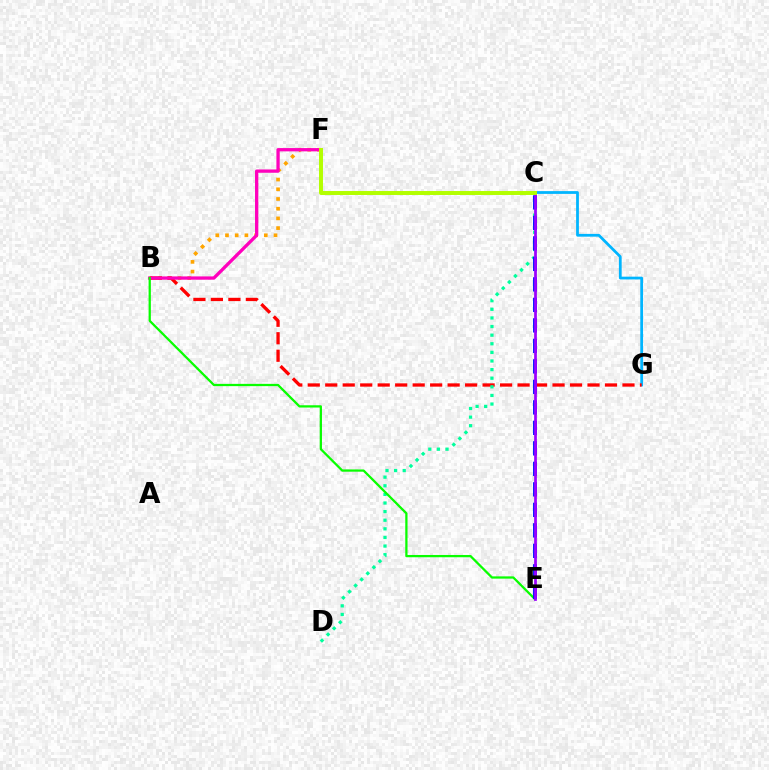{('C', 'G'): [{'color': '#00b5ff', 'line_style': 'solid', 'thickness': 2.0}], ('B', 'F'): [{'color': '#ffa500', 'line_style': 'dotted', 'thickness': 2.64}, {'color': '#ff00bd', 'line_style': 'solid', 'thickness': 2.37}], ('B', 'G'): [{'color': '#ff0000', 'line_style': 'dashed', 'thickness': 2.38}], ('C', 'D'): [{'color': '#00ff9d', 'line_style': 'dotted', 'thickness': 2.34}], ('B', 'E'): [{'color': '#08ff00', 'line_style': 'solid', 'thickness': 1.63}], ('C', 'E'): [{'color': '#0010ff', 'line_style': 'dashed', 'thickness': 2.78}, {'color': '#9b00ff', 'line_style': 'solid', 'thickness': 1.98}], ('C', 'F'): [{'color': '#b3ff00', 'line_style': 'solid', 'thickness': 2.85}]}